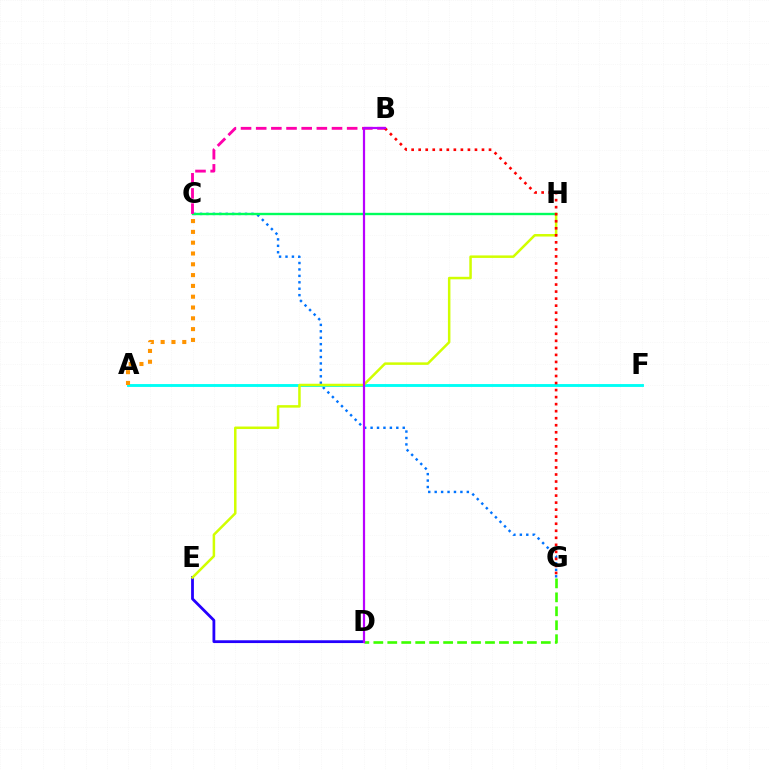{('C', 'G'): [{'color': '#0074ff', 'line_style': 'dotted', 'thickness': 1.75}], ('C', 'H'): [{'color': '#00ff5c', 'line_style': 'solid', 'thickness': 1.71}], ('A', 'F'): [{'color': '#00fff6', 'line_style': 'solid', 'thickness': 2.07}], ('B', 'C'): [{'color': '#ff00ac', 'line_style': 'dashed', 'thickness': 2.06}], ('A', 'C'): [{'color': '#ff9400', 'line_style': 'dotted', 'thickness': 2.94}], ('D', 'G'): [{'color': '#3dff00', 'line_style': 'dashed', 'thickness': 1.9}], ('D', 'E'): [{'color': '#2500ff', 'line_style': 'solid', 'thickness': 2.01}], ('E', 'H'): [{'color': '#d1ff00', 'line_style': 'solid', 'thickness': 1.81}], ('B', 'G'): [{'color': '#ff0000', 'line_style': 'dotted', 'thickness': 1.91}], ('B', 'D'): [{'color': '#b900ff', 'line_style': 'solid', 'thickness': 1.59}]}